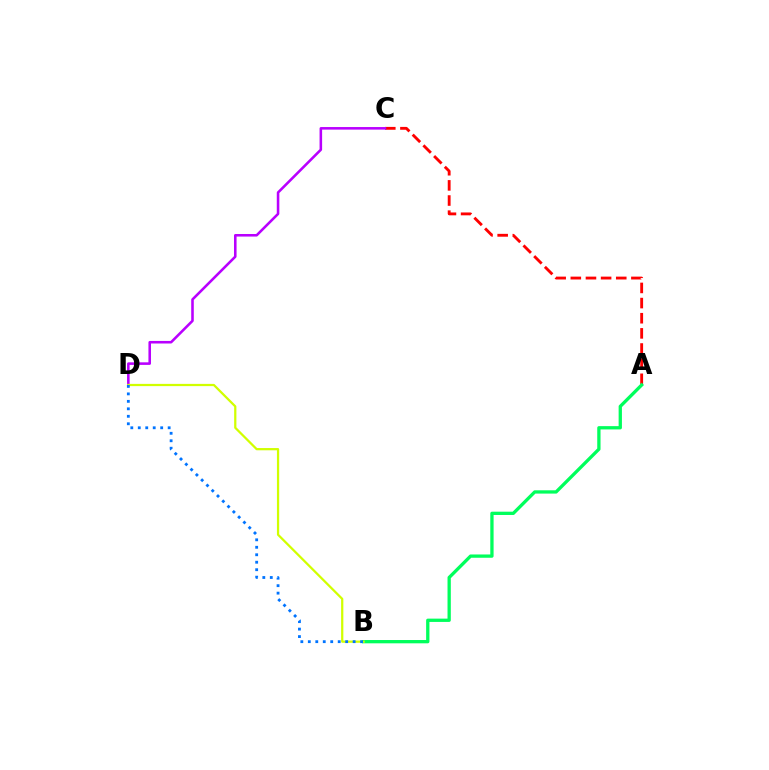{('A', 'C'): [{'color': '#ff0000', 'line_style': 'dashed', 'thickness': 2.06}], ('A', 'B'): [{'color': '#00ff5c', 'line_style': 'solid', 'thickness': 2.37}], ('C', 'D'): [{'color': '#b900ff', 'line_style': 'solid', 'thickness': 1.85}], ('B', 'D'): [{'color': '#d1ff00', 'line_style': 'solid', 'thickness': 1.62}, {'color': '#0074ff', 'line_style': 'dotted', 'thickness': 2.03}]}